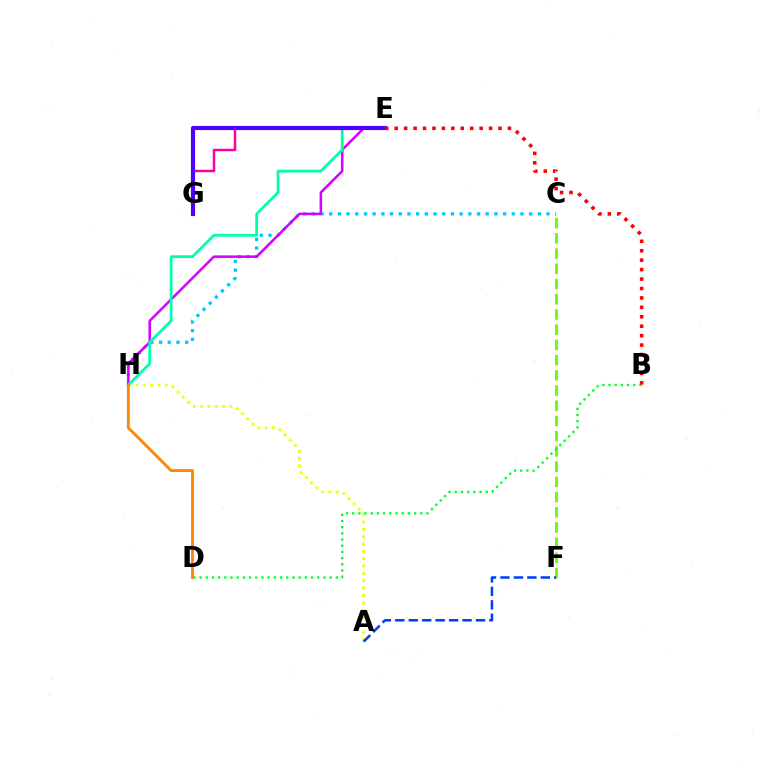{('A', 'H'): [{'color': '#eeff00', 'line_style': 'dotted', 'thickness': 1.99}], ('C', 'F'): [{'color': '#66ff00', 'line_style': 'dashed', 'thickness': 2.07}], ('C', 'H'): [{'color': '#00c7ff', 'line_style': 'dotted', 'thickness': 2.36}], ('E', 'H'): [{'color': '#d600ff', 'line_style': 'solid', 'thickness': 1.82}, {'color': '#00ffaf', 'line_style': 'solid', 'thickness': 2.01}], ('A', 'F'): [{'color': '#003fff', 'line_style': 'dashed', 'thickness': 1.83}], ('E', 'G'): [{'color': '#ff00a0', 'line_style': 'solid', 'thickness': 1.79}, {'color': '#4f00ff', 'line_style': 'solid', 'thickness': 2.99}], ('B', 'D'): [{'color': '#00ff27', 'line_style': 'dotted', 'thickness': 1.68}], ('D', 'H'): [{'color': '#ff8800', 'line_style': 'solid', 'thickness': 2.07}], ('B', 'E'): [{'color': '#ff0000', 'line_style': 'dotted', 'thickness': 2.56}]}